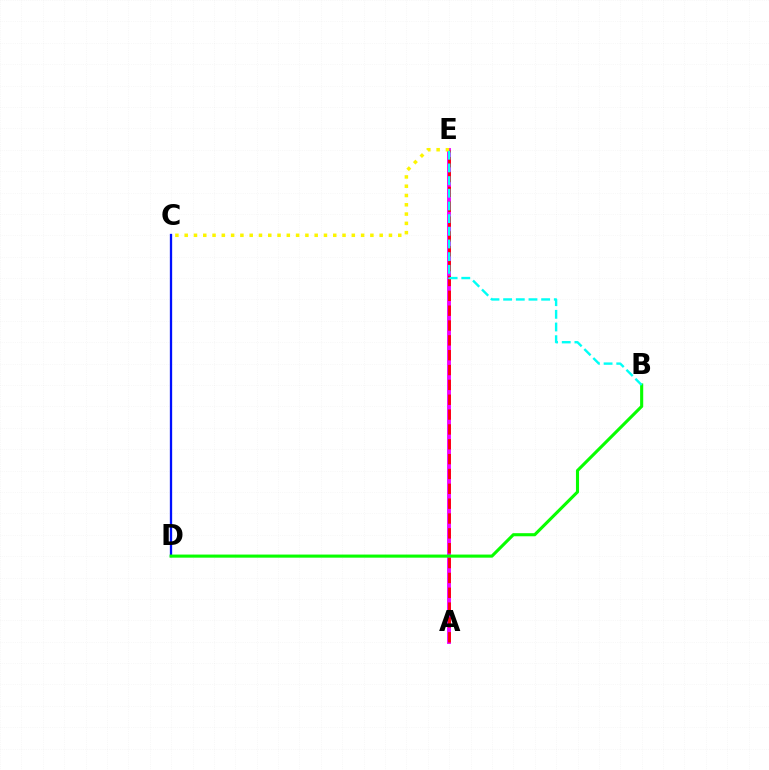{('A', 'E'): [{'color': '#ee00ff', 'line_style': 'solid', 'thickness': 2.78}, {'color': '#ff0000', 'line_style': 'dashed', 'thickness': 2.02}], ('C', 'D'): [{'color': '#0010ff', 'line_style': 'solid', 'thickness': 1.66}], ('B', 'D'): [{'color': '#08ff00', 'line_style': 'solid', 'thickness': 2.23}], ('C', 'E'): [{'color': '#fcf500', 'line_style': 'dotted', 'thickness': 2.52}], ('B', 'E'): [{'color': '#00fff6', 'line_style': 'dashed', 'thickness': 1.72}]}